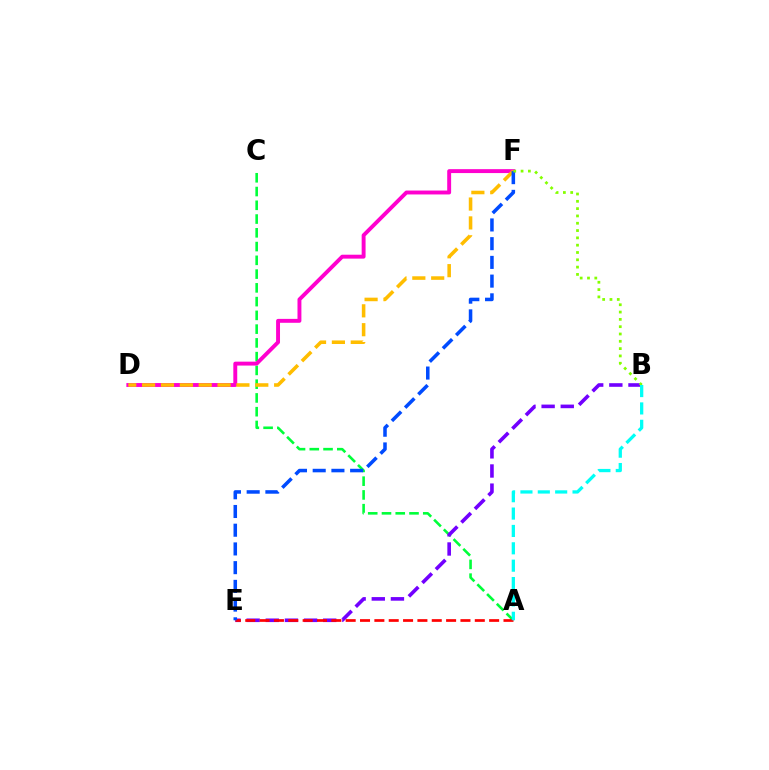{('A', 'C'): [{'color': '#00ff39', 'line_style': 'dashed', 'thickness': 1.87}], ('D', 'F'): [{'color': '#ff00cf', 'line_style': 'solid', 'thickness': 2.81}, {'color': '#ffbd00', 'line_style': 'dashed', 'thickness': 2.56}], ('B', 'E'): [{'color': '#7200ff', 'line_style': 'dashed', 'thickness': 2.6}], ('A', 'E'): [{'color': '#ff0000', 'line_style': 'dashed', 'thickness': 1.95}], ('E', 'F'): [{'color': '#004bff', 'line_style': 'dashed', 'thickness': 2.54}], ('B', 'F'): [{'color': '#84ff00', 'line_style': 'dotted', 'thickness': 1.99}], ('A', 'B'): [{'color': '#00fff6', 'line_style': 'dashed', 'thickness': 2.36}]}